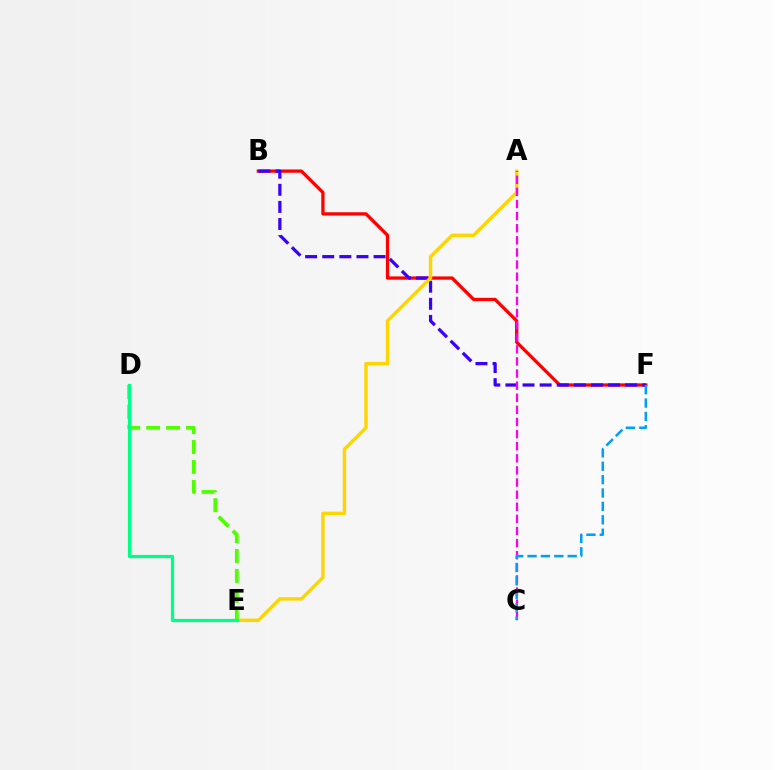{('B', 'F'): [{'color': '#ff0000', 'line_style': 'solid', 'thickness': 2.36}, {'color': '#3700ff', 'line_style': 'dashed', 'thickness': 2.32}], ('A', 'E'): [{'color': '#ffd500', 'line_style': 'solid', 'thickness': 2.45}], ('A', 'C'): [{'color': '#ff00ed', 'line_style': 'dashed', 'thickness': 1.65}], ('C', 'F'): [{'color': '#009eff', 'line_style': 'dashed', 'thickness': 1.82}], ('D', 'E'): [{'color': '#4fff00', 'line_style': 'dashed', 'thickness': 2.71}, {'color': '#00ff86', 'line_style': 'solid', 'thickness': 2.33}]}